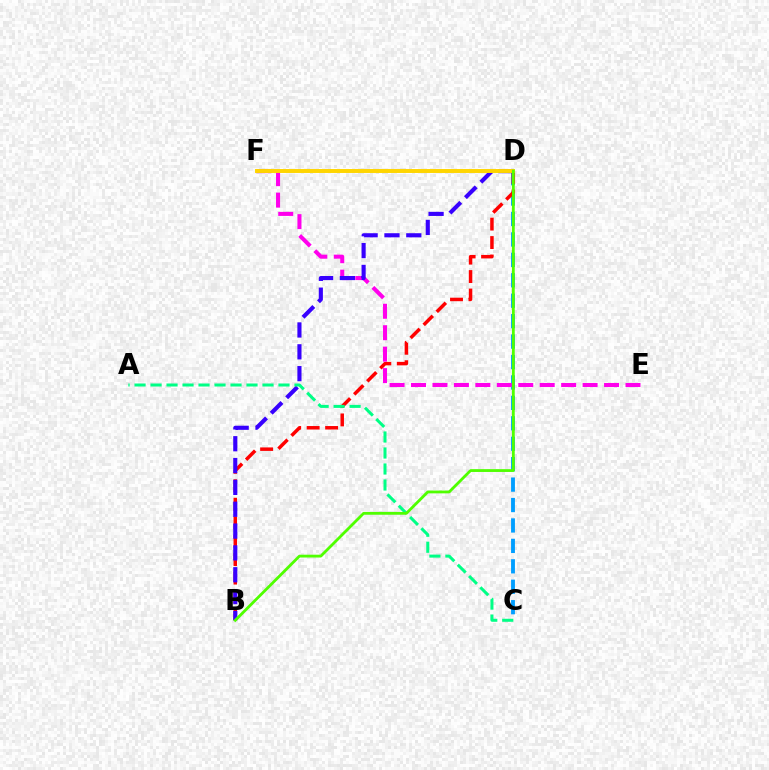{('C', 'D'): [{'color': '#009eff', 'line_style': 'dashed', 'thickness': 2.78}], ('B', 'D'): [{'color': '#ff0000', 'line_style': 'dashed', 'thickness': 2.51}, {'color': '#3700ff', 'line_style': 'dashed', 'thickness': 2.97}, {'color': '#4fff00', 'line_style': 'solid', 'thickness': 2.03}], ('E', 'F'): [{'color': '#ff00ed', 'line_style': 'dashed', 'thickness': 2.91}], ('D', 'F'): [{'color': '#ffd500', 'line_style': 'solid', 'thickness': 2.83}], ('A', 'C'): [{'color': '#00ff86', 'line_style': 'dashed', 'thickness': 2.17}]}